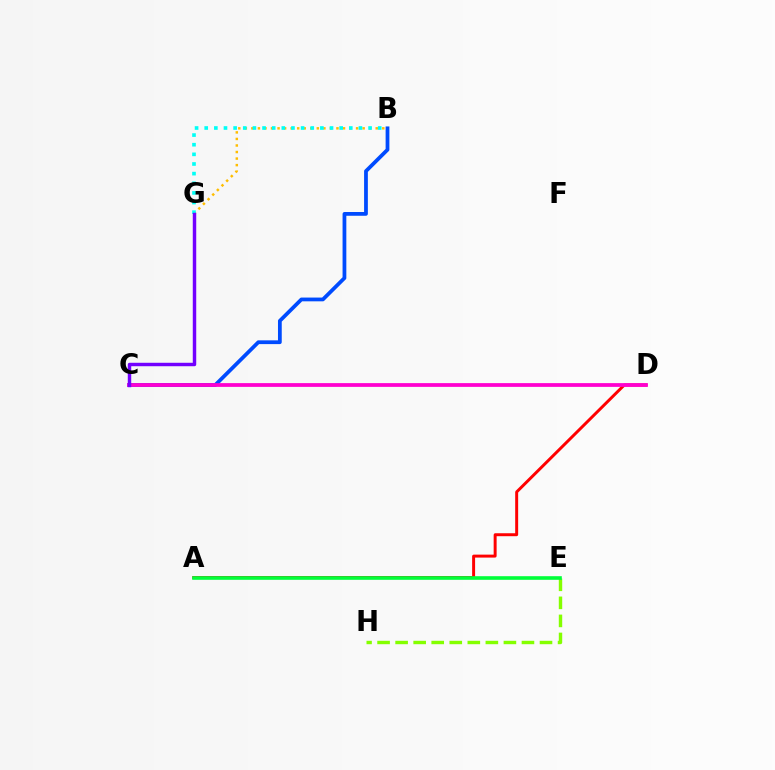{('E', 'H'): [{'color': '#84ff00', 'line_style': 'dashed', 'thickness': 2.45}], ('B', 'C'): [{'color': '#004bff', 'line_style': 'solid', 'thickness': 2.71}], ('B', 'G'): [{'color': '#ffbd00', 'line_style': 'dotted', 'thickness': 1.78}, {'color': '#00fff6', 'line_style': 'dotted', 'thickness': 2.62}], ('A', 'D'): [{'color': '#ff0000', 'line_style': 'solid', 'thickness': 2.13}], ('A', 'E'): [{'color': '#00ff39', 'line_style': 'solid', 'thickness': 2.61}], ('C', 'D'): [{'color': '#ff00cf', 'line_style': 'solid', 'thickness': 2.7}], ('C', 'G'): [{'color': '#7200ff', 'line_style': 'solid', 'thickness': 2.48}]}